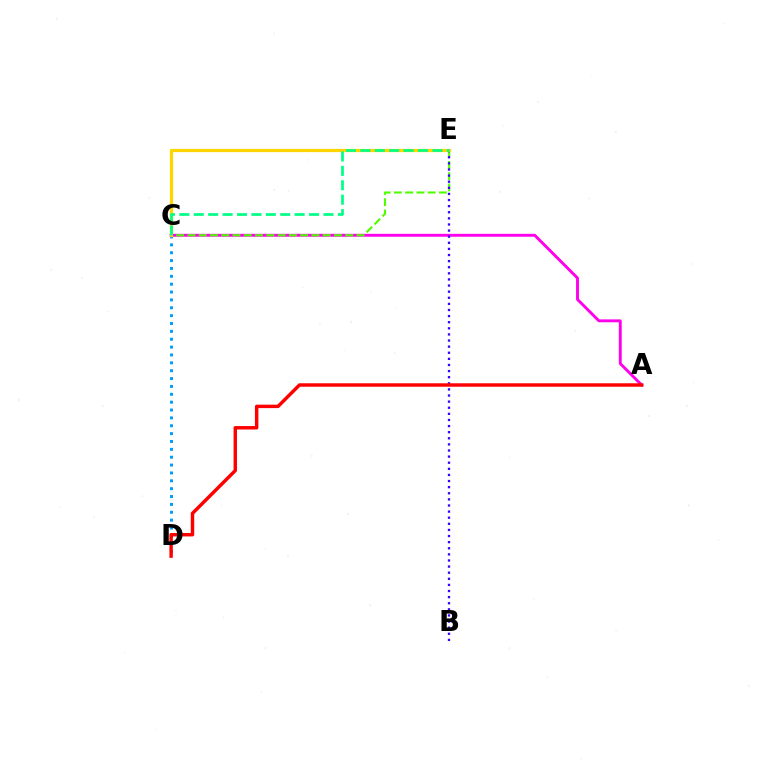{('A', 'C'): [{'color': '#ff00ed', 'line_style': 'solid', 'thickness': 2.08}], ('C', 'D'): [{'color': '#009eff', 'line_style': 'dotted', 'thickness': 2.14}], ('C', 'E'): [{'color': '#4fff00', 'line_style': 'dashed', 'thickness': 1.53}, {'color': '#ffd500', 'line_style': 'solid', 'thickness': 2.33}, {'color': '#00ff86', 'line_style': 'dashed', 'thickness': 1.96}], ('B', 'E'): [{'color': '#3700ff', 'line_style': 'dotted', 'thickness': 1.66}], ('A', 'D'): [{'color': '#ff0000', 'line_style': 'solid', 'thickness': 2.48}]}